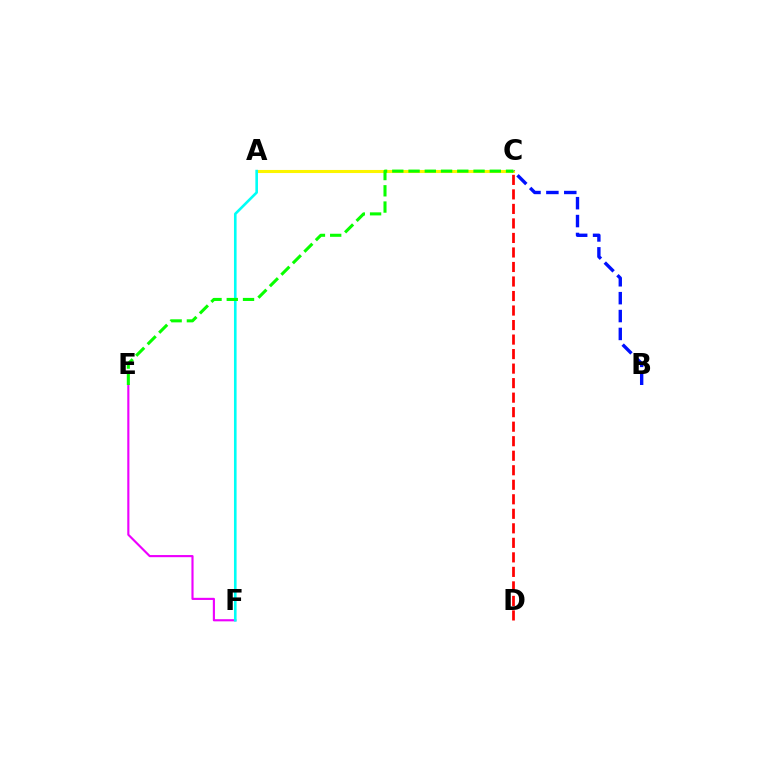{('A', 'C'): [{'color': '#fcf500', 'line_style': 'solid', 'thickness': 2.22}], ('E', 'F'): [{'color': '#ee00ff', 'line_style': 'solid', 'thickness': 1.54}], ('C', 'D'): [{'color': '#ff0000', 'line_style': 'dashed', 'thickness': 1.97}], ('B', 'C'): [{'color': '#0010ff', 'line_style': 'dashed', 'thickness': 2.43}], ('A', 'F'): [{'color': '#00fff6', 'line_style': 'solid', 'thickness': 1.88}], ('C', 'E'): [{'color': '#08ff00', 'line_style': 'dashed', 'thickness': 2.21}]}